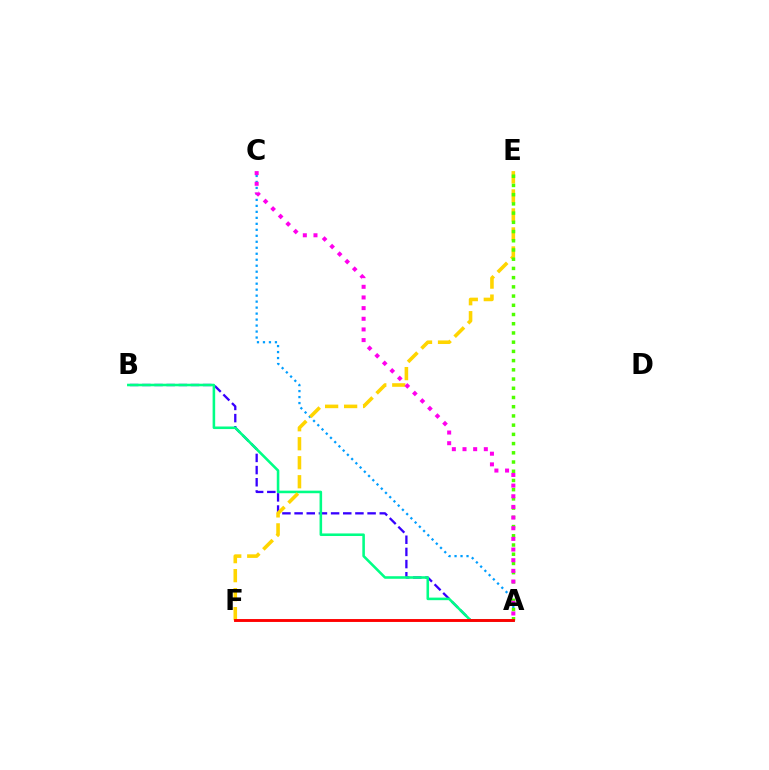{('A', 'B'): [{'color': '#3700ff', 'line_style': 'dashed', 'thickness': 1.65}, {'color': '#00ff86', 'line_style': 'solid', 'thickness': 1.85}], ('A', 'C'): [{'color': '#009eff', 'line_style': 'dotted', 'thickness': 1.63}, {'color': '#ff00ed', 'line_style': 'dotted', 'thickness': 2.9}], ('E', 'F'): [{'color': '#ffd500', 'line_style': 'dashed', 'thickness': 2.58}], ('A', 'E'): [{'color': '#4fff00', 'line_style': 'dotted', 'thickness': 2.5}], ('A', 'F'): [{'color': '#ff0000', 'line_style': 'solid', 'thickness': 2.08}]}